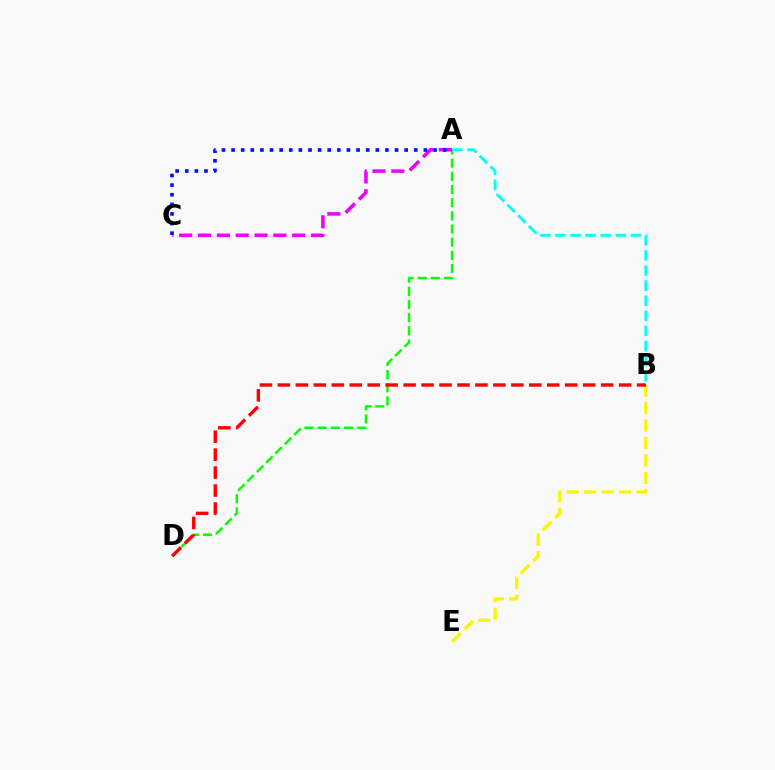{('A', 'D'): [{'color': '#08ff00', 'line_style': 'dashed', 'thickness': 1.79}], ('B', 'E'): [{'color': '#fcf500', 'line_style': 'dashed', 'thickness': 2.37}], ('A', 'C'): [{'color': '#ee00ff', 'line_style': 'dashed', 'thickness': 2.56}, {'color': '#0010ff', 'line_style': 'dotted', 'thickness': 2.61}], ('A', 'B'): [{'color': '#00fff6', 'line_style': 'dashed', 'thickness': 2.05}], ('B', 'D'): [{'color': '#ff0000', 'line_style': 'dashed', 'thickness': 2.44}]}